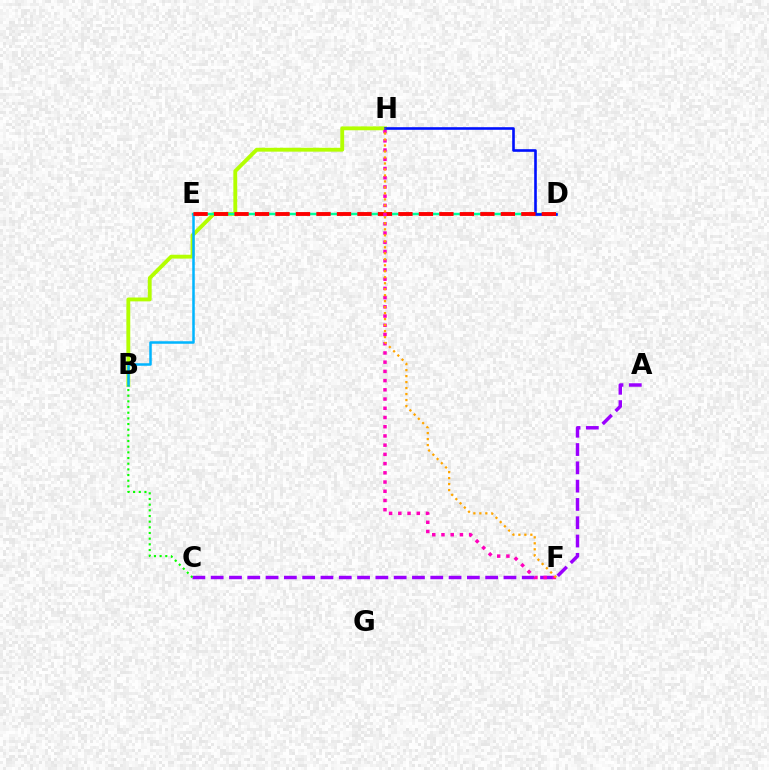{('B', 'H'): [{'color': '#b3ff00', 'line_style': 'solid', 'thickness': 2.78}], ('D', 'E'): [{'color': '#00ff9d', 'line_style': 'solid', 'thickness': 1.78}, {'color': '#ff0000', 'line_style': 'dashed', 'thickness': 2.78}], ('D', 'H'): [{'color': '#0010ff', 'line_style': 'solid', 'thickness': 1.88}], ('A', 'C'): [{'color': '#9b00ff', 'line_style': 'dashed', 'thickness': 2.49}], ('B', 'E'): [{'color': '#00b5ff', 'line_style': 'solid', 'thickness': 1.81}], ('B', 'C'): [{'color': '#08ff00', 'line_style': 'dotted', 'thickness': 1.54}], ('F', 'H'): [{'color': '#ff00bd', 'line_style': 'dotted', 'thickness': 2.51}, {'color': '#ffa500', 'line_style': 'dotted', 'thickness': 1.63}]}